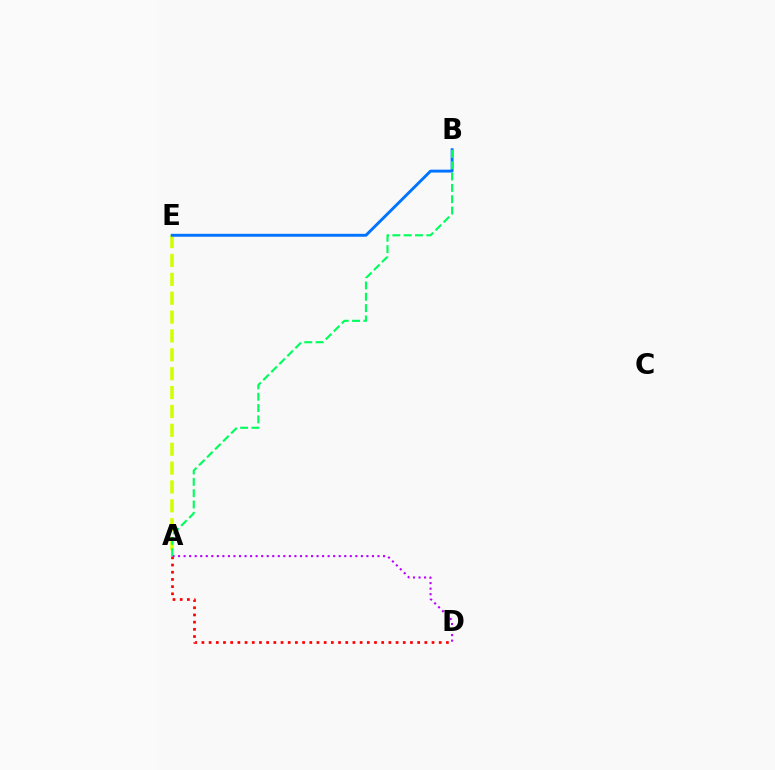{('A', 'D'): [{'color': '#ff0000', 'line_style': 'dotted', 'thickness': 1.95}, {'color': '#b900ff', 'line_style': 'dotted', 'thickness': 1.51}], ('A', 'E'): [{'color': '#d1ff00', 'line_style': 'dashed', 'thickness': 2.56}], ('B', 'E'): [{'color': '#0074ff', 'line_style': 'solid', 'thickness': 2.09}], ('A', 'B'): [{'color': '#00ff5c', 'line_style': 'dashed', 'thickness': 1.54}]}